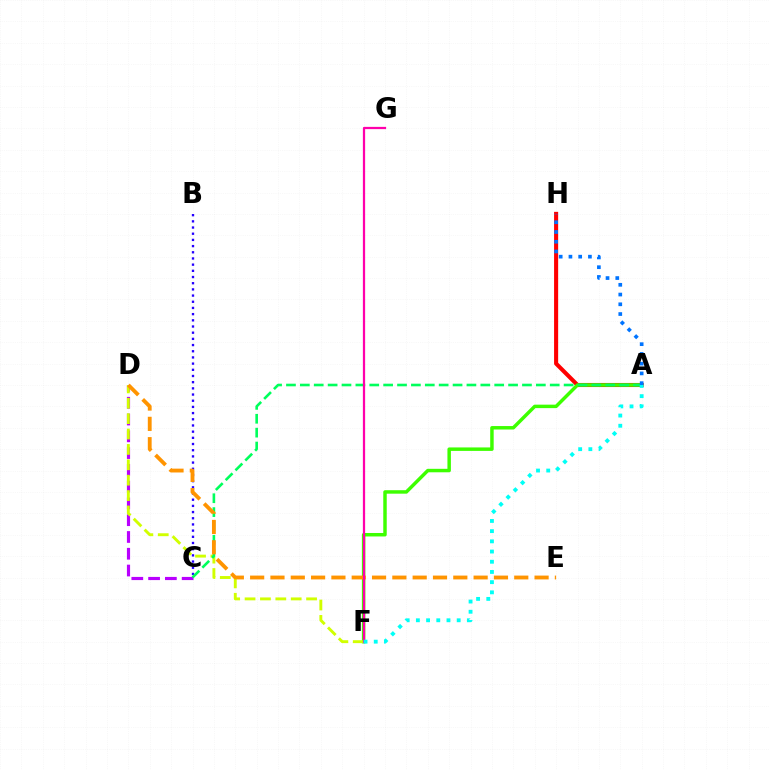{('A', 'H'): [{'color': '#ff0000', 'line_style': 'solid', 'thickness': 2.94}, {'color': '#0074ff', 'line_style': 'dotted', 'thickness': 2.65}], ('C', 'D'): [{'color': '#b900ff', 'line_style': 'dashed', 'thickness': 2.28}], ('A', 'F'): [{'color': '#3dff00', 'line_style': 'solid', 'thickness': 2.49}, {'color': '#00fff6', 'line_style': 'dotted', 'thickness': 2.77}], ('D', 'F'): [{'color': '#d1ff00', 'line_style': 'dashed', 'thickness': 2.09}], ('B', 'C'): [{'color': '#2500ff', 'line_style': 'dotted', 'thickness': 1.68}], ('A', 'C'): [{'color': '#00ff5c', 'line_style': 'dashed', 'thickness': 1.89}], ('D', 'E'): [{'color': '#ff9400', 'line_style': 'dashed', 'thickness': 2.76}], ('F', 'G'): [{'color': '#ff00ac', 'line_style': 'solid', 'thickness': 1.61}]}